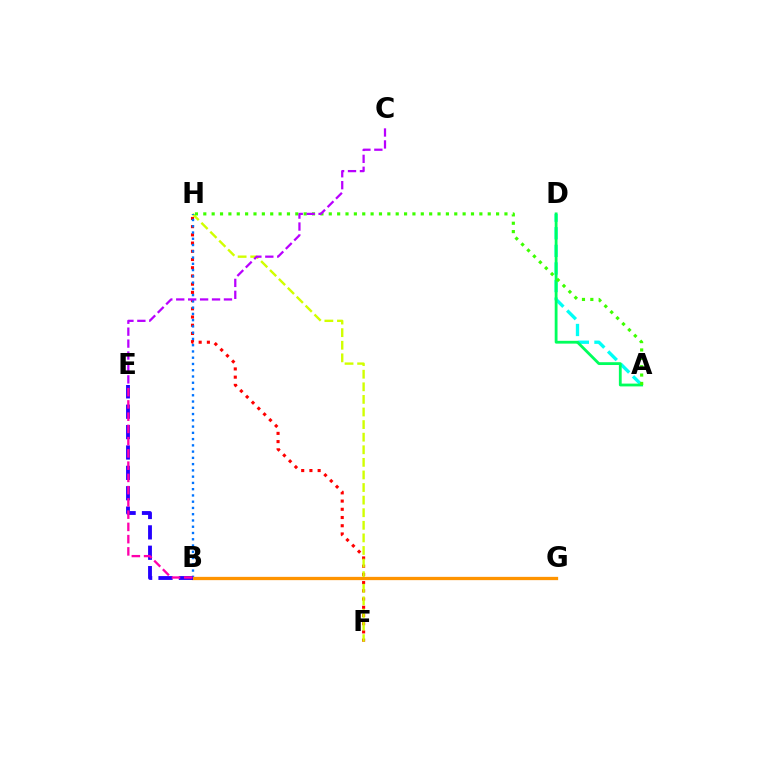{('A', 'D'): [{'color': '#00fff6', 'line_style': 'dashed', 'thickness': 2.39}, {'color': '#00ff5c', 'line_style': 'solid', 'thickness': 2.02}], ('F', 'H'): [{'color': '#ff0000', 'line_style': 'dotted', 'thickness': 2.23}, {'color': '#d1ff00', 'line_style': 'dashed', 'thickness': 1.71}], ('B', 'H'): [{'color': '#0074ff', 'line_style': 'dotted', 'thickness': 1.7}], ('A', 'H'): [{'color': '#3dff00', 'line_style': 'dotted', 'thickness': 2.27}], ('B', 'G'): [{'color': '#ff9400', 'line_style': 'solid', 'thickness': 2.36}], ('B', 'E'): [{'color': '#2500ff', 'line_style': 'dashed', 'thickness': 2.77}, {'color': '#ff00ac', 'line_style': 'dashed', 'thickness': 1.66}], ('C', 'E'): [{'color': '#b900ff', 'line_style': 'dashed', 'thickness': 1.62}]}